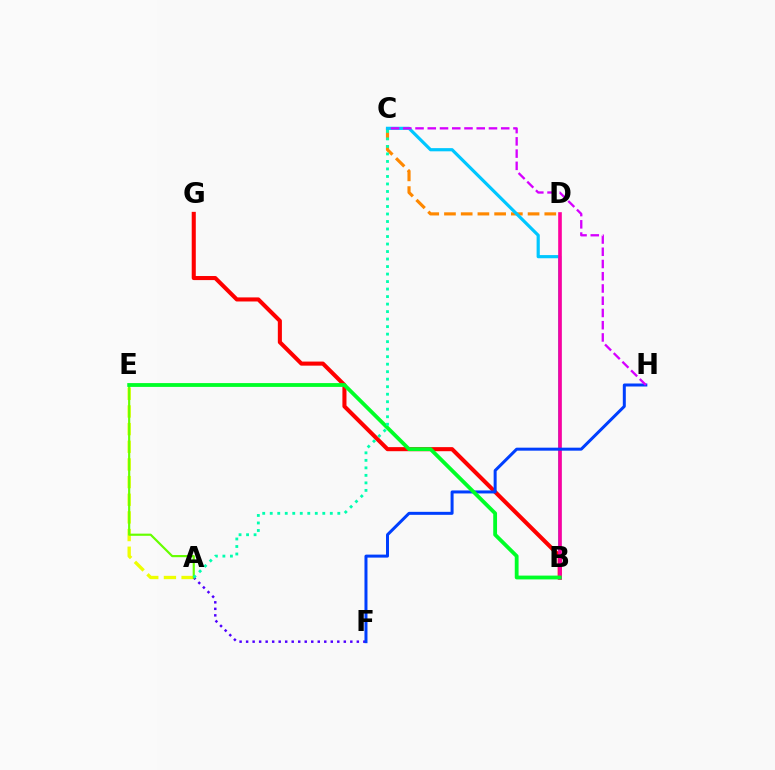{('C', 'D'): [{'color': '#ff8800', 'line_style': 'dashed', 'thickness': 2.27}], ('A', 'E'): [{'color': '#eeff00', 'line_style': 'dashed', 'thickness': 2.4}, {'color': '#66ff00', 'line_style': 'solid', 'thickness': 1.56}], ('A', 'F'): [{'color': '#4f00ff', 'line_style': 'dotted', 'thickness': 1.77}], ('B', 'C'): [{'color': '#00c7ff', 'line_style': 'solid', 'thickness': 2.29}], ('B', 'G'): [{'color': '#ff0000', 'line_style': 'solid', 'thickness': 2.93}], ('B', 'D'): [{'color': '#ff00a0', 'line_style': 'solid', 'thickness': 2.61}], ('F', 'H'): [{'color': '#003fff', 'line_style': 'solid', 'thickness': 2.16}], ('B', 'E'): [{'color': '#00ff27', 'line_style': 'solid', 'thickness': 2.75}], ('C', 'H'): [{'color': '#d600ff', 'line_style': 'dashed', 'thickness': 1.66}], ('A', 'C'): [{'color': '#00ffaf', 'line_style': 'dotted', 'thickness': 2.04}]}